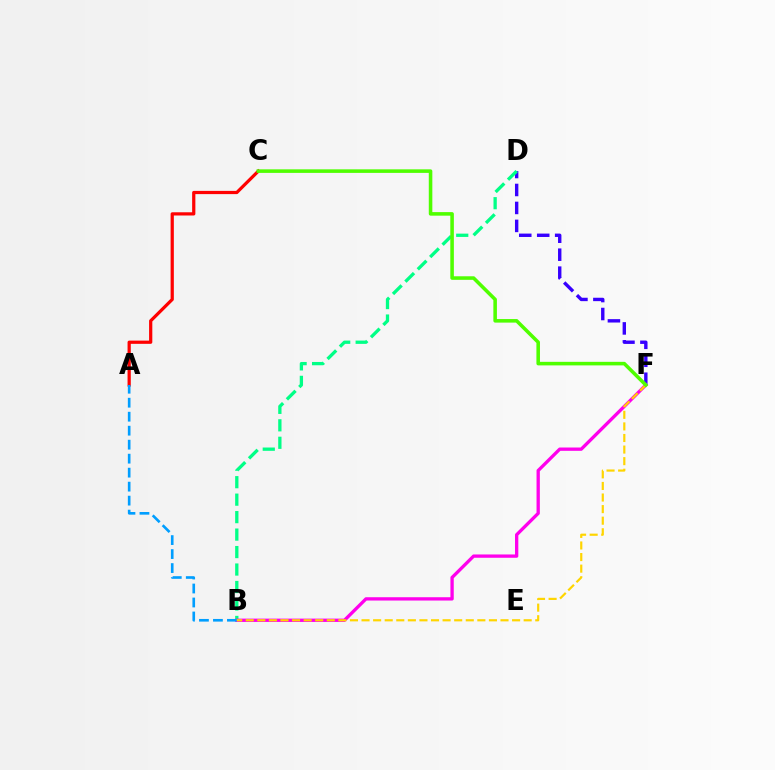{('A', 'C'): [{'color': '#ff0000', 'line_style': 'solid', 'thickness': 2.32}], ('D', 'F'): [{'color': '#3700ff', 'line_style': 'dashed', 'thickness': 2.44}], ('B', 'D'): [{'color': '#00ff86', 'line_style': 'dashed', 'thickness': 2.37}], ('B', 'F'): [{'color': '#ff00ed', 'line_style': 'solid', 'thickness': 2.38}, {'color': '#ffd500', 'line_style': 'dashed', 'thickness': 1.57}], ('A', 'B'): [{'color': '#009eff', 'line_style': 'dashed', 'thickness': 1.9}], ('C', 'F'): [{'color': '#4fff00', 'line_style': 'solid', 'thickness': 2.56}]}